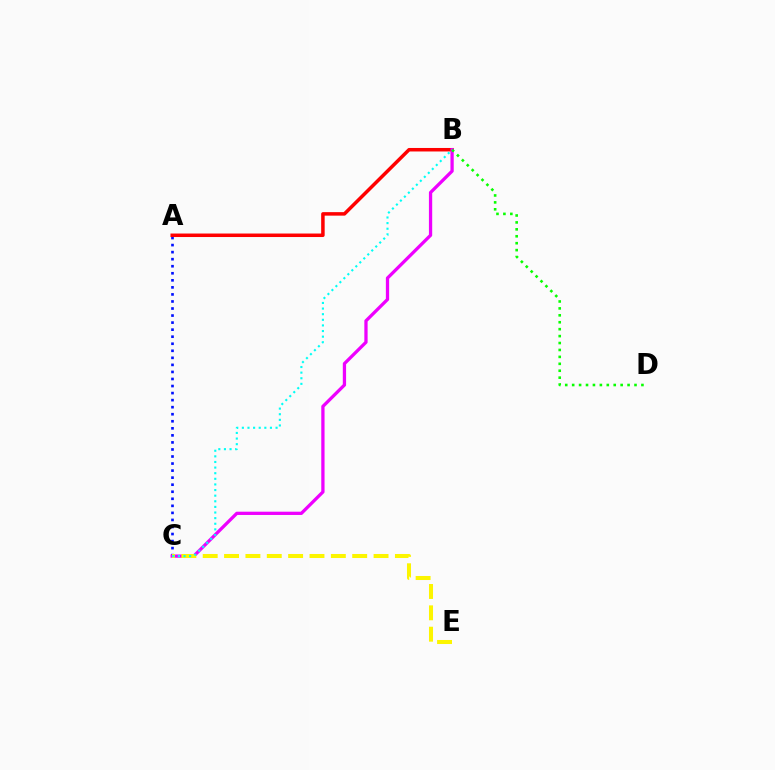{('A', 'C'): [{'color': '#0010ff', 'line_style': 'dotted', 'thickness': 1.91}], ('A', 'B'): [{'color': '#ff0000', 'line_style': 'solid', 'thickness': 2.52}], ('B', 'C'): [{'color': '#ee00ff', 'line_style': 'solid', 'thickness': 2.36}, {'color': '#00fff6', 'line_style': 'dotted', 'thickness': 1.53}], ('B', 'D'): [{'color': '#08ff00', 'line_style': 'dotted', 'thickness': 1.88}], ('C', 'E'): [{'color': '#fcf500', 'line_style': 'dashed', 'thickness': 2.9}]}